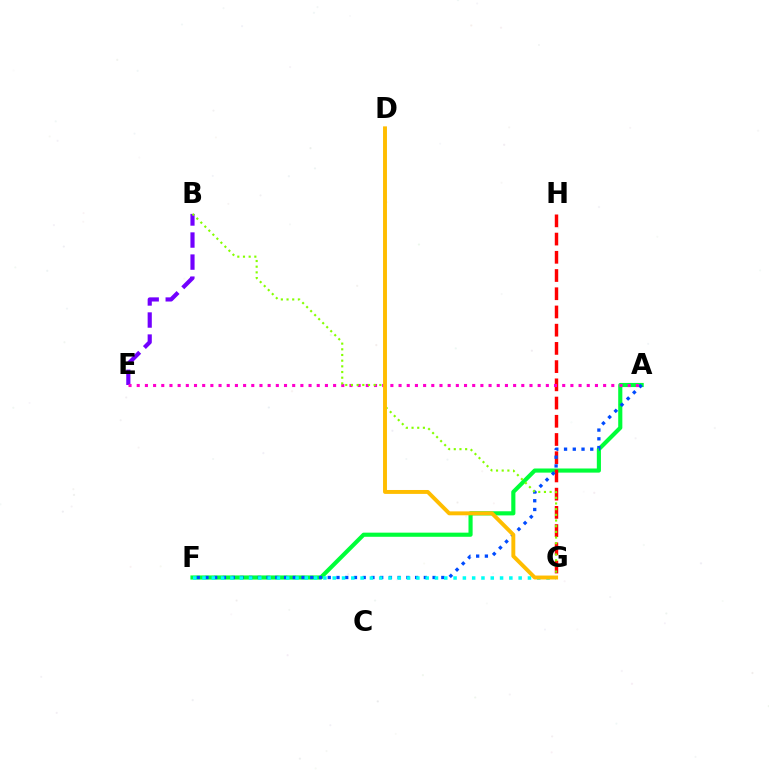{('A', 'F'): [{'color': '#00ff39', 'line_style': 'solid', 'thickness': 2.97}, {'color': '#004bff', 'line_style': 'dotted', 'thickness': 2.37}], ('G', 'H'): [{'color': '#ff0000', 'line_style': 'dashed', 'thickness': 2.48}], ('B', 'E'): [{'color': '#7200ff', 'line_style': 'dashed', 'thickness': 2.99}], ('A', 'E'): [{'color': '#ff00cf', 'line_style': 'dotted', 'thickness': 2.22}], ('B', 'G'): [{'color': '#84ff00', 'line_style': 'dotted', 'thickness': 1.54}], ('F', 'G'): [{'color': '#00fff6', 'line_style': 'dotted', 'thickness': 2.53}], ('D', 'G'): [{'color': '#ffbd00', 'line_style': 'solid', 'thickness': 2.82}]}